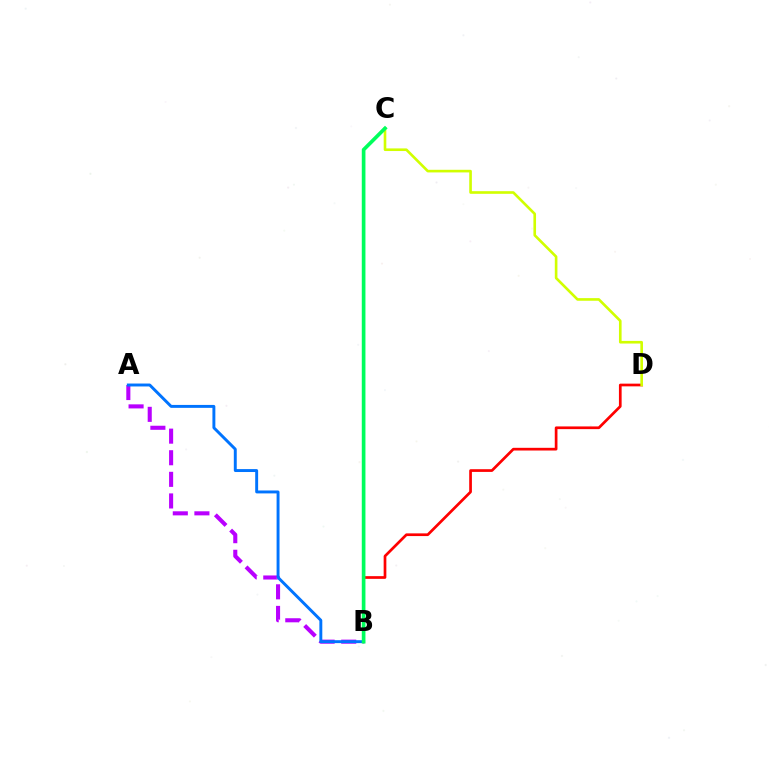{('B', 'D'): [{'color': '#ff0000', 'line_style': 'solid', 'thickness': 1.95}], ('C', 'D'): [{'color': '#d1ff00', 'line_style': 'solid', 'thickness': 1.89}], ('A', 'B'): [{'color': '#b900ff', 'line_style': 'dashed', 'thickness': 2.93}, {'color': '#0074ff', 'line_style': 'solid', 'thickness': 2.11}], ('B', 'C'): [{'color': '#00ff5c', 'line_style': 'solid', 'thickness': 2.64}]}